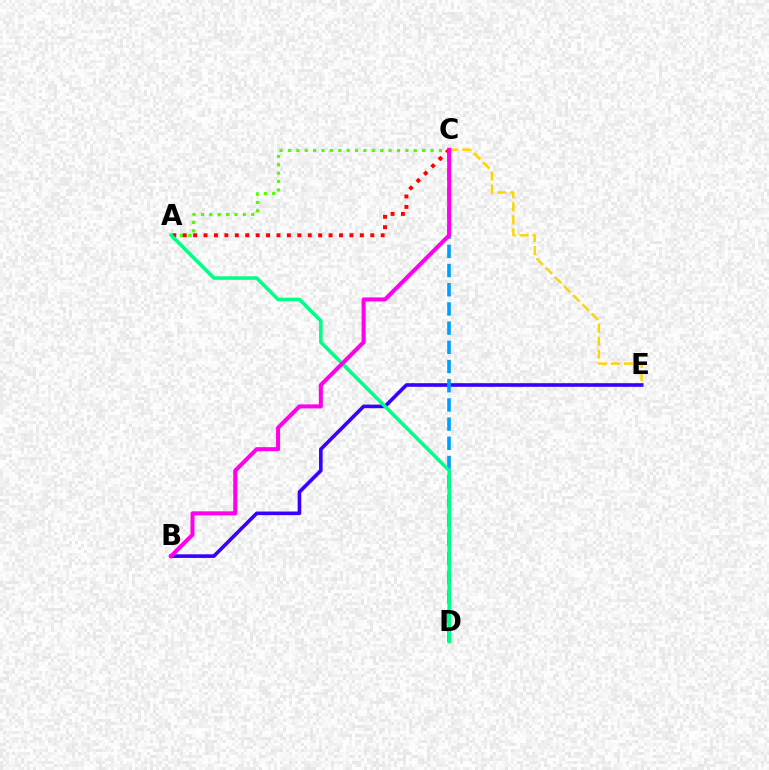{('A', 'C'): [{'color': '#4fff00', 'line_style': 'dotted', 'thickness': 2.28}, {'color': '#ff0000', 'line_style': 'dotted', 'thickness': 2.83}], ('B', 'E'): [{'color': '#3700ff', 'line_style': 'solid', 'thickness': 2.6}], ('C', 'E'): [{'color': '#ffd500', 'line_style': 'dashed', 'thickness': 1.77}], ('C', 'D'): [{'color': '#009eff', 'line_style': 'dashed', 'thickness': 2.61}], ('A', 'D'): [{'color': '#00ff86', 'line_style': 'solid', 'thickness': 2.55}], ('B', 'C'): [{'color': '#ff00ed', 'line_style': 'solid', 'thickness': 2.91}]}